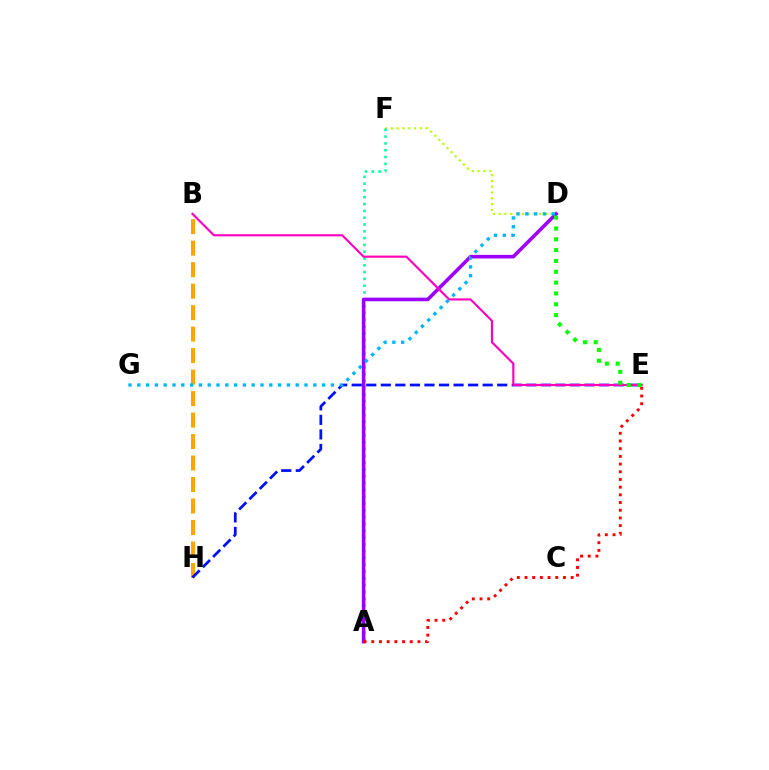{('B', 'H'): [{'color': '#ffa500', 'line_style': 'dashed', 'thickness': 2.92}], ('D', 'F'): [{'color': '#b3ff00', 'line_style': 'dotted', 'thickness': 1.58}], ('A', 'F'): [{'color': '#00ff9d', 'line_style': 'dotted', 'thickness': 1.85}], ('A', 'D'): [{'color': '#9b00ff', 'line_style': 'solid', 'thickness': 2.59}], ('A', 'E'): [{'color': '#ff0000', 'line_style': 'dotted', 'thickness': 2.09}], ('E', 'H'): [{'color': '#0010ff', 'line_style': 'dashed', 'thickness': 1.98}], ('B', 'E'): [{'color': '#ff00bd', 'line_style': 'solid', 'thickness': 1.55}], ('D', 'G'): [{'color': '#00b5ff', 'line_style': 'dotted', 'thickness': 2.39}], ('D', 'E'): [{'color': '#08ff00', 'line_style': 'dotted', 'thickness': 2.94}]}